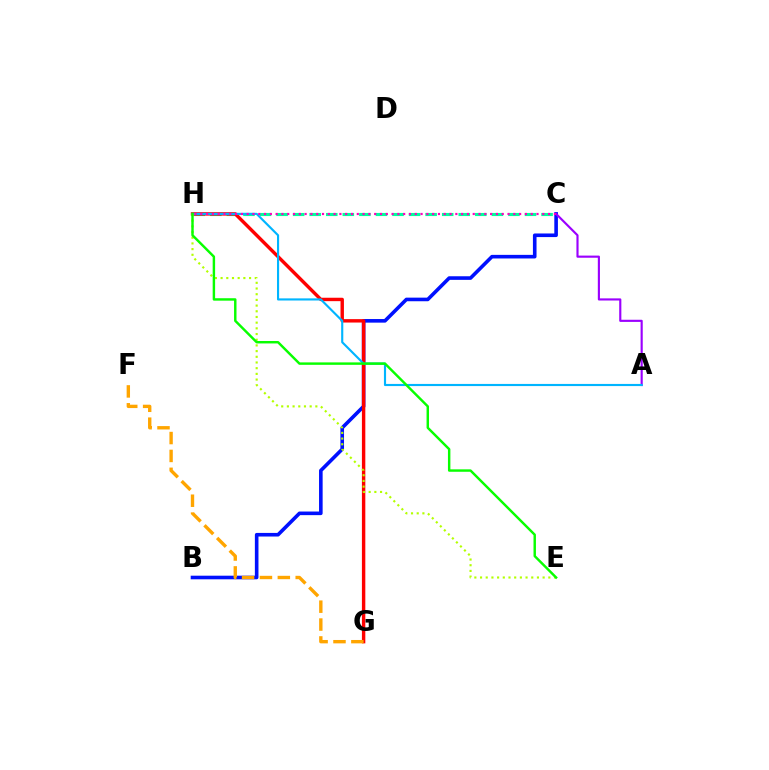{('B', 'C'): [{'color': '#0010ff', 'line_style': 'solid', 'thickness': 2.6}], ('C', 'H'): [{'color': '#00ff9d', 'line_style': 'dashed', 'thickness': 2.25}, {'color': '#ff00bd', 'line_style': 'dotted', 'thickness': 1.58}], ('G', 'H'): [{'color': '#ff0000', 'line_style': 'solid', 'thickness': 2.46}], ('A', 'C'): [{'color': '#9b00ff', 'line_style': 'solid', 'thickness': 1.54}], ('A', 'H'): [{'color': '#00b5ff', 'line_style': 'solid', 'thickness': 1.54}], ('E', 'H'): [{'color': '#b3ff00', 'line_style': 'dotted', 'thickness': 1.55}, {'color': '#08ff00', 'line_style': 'solid', 'thickness': 1.75}], ('F', 'G'): [{'color': '#ffa500', 'line_style': 'dashed', 'thickness': 2.43}]}